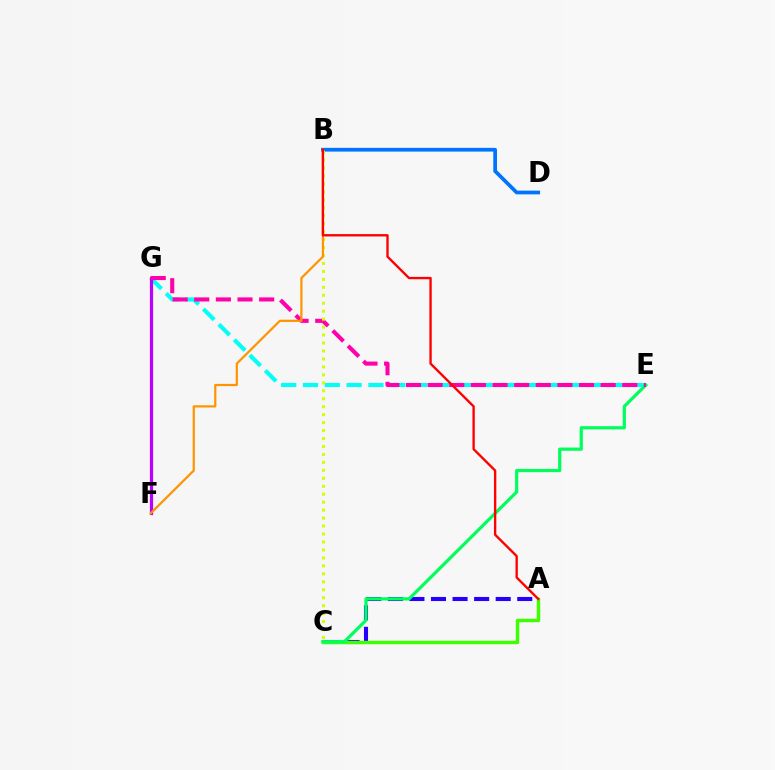{('A', 'C'): [{'color': '#2500ff', 'line_style': 'dashed', 'thickness': 2.93}, {'color': '#3dff00', 'line_style': 'solid', 'thickness': 2.47}], ('E', 'G'): [{'color': '#00fff6', 'line_style': 'dashed', 'thickness': 2.96}, {'color': '#ff00ac', 'line_style': 'dashed', 'thickness': 2.94}], ('B', 'D'): [{'color': '#0074ff', 'line_style': 'solid', 'thickness': 2.69}], ('C', 'E'): [{'color': '#00ff5c', 'line_style': 'solid', 'thickness': 2.31}], ('F', 'G'): [{'color': '#b900ff', 'line_style': 'solid', 'thickness': 2.33}], ('B', 'C'): [{'color': '#d1ff00', 'line_style': 'dotted', 'thickness': 2.16}], ('B', 'F'): [{'color': '#ff9400', 'line_style': 'solid', 'thickness': 1.6}], ('A', 'B'): [{'color': '#ff0000', 'line_style': 'solid', 'thickness': 1.7}]}